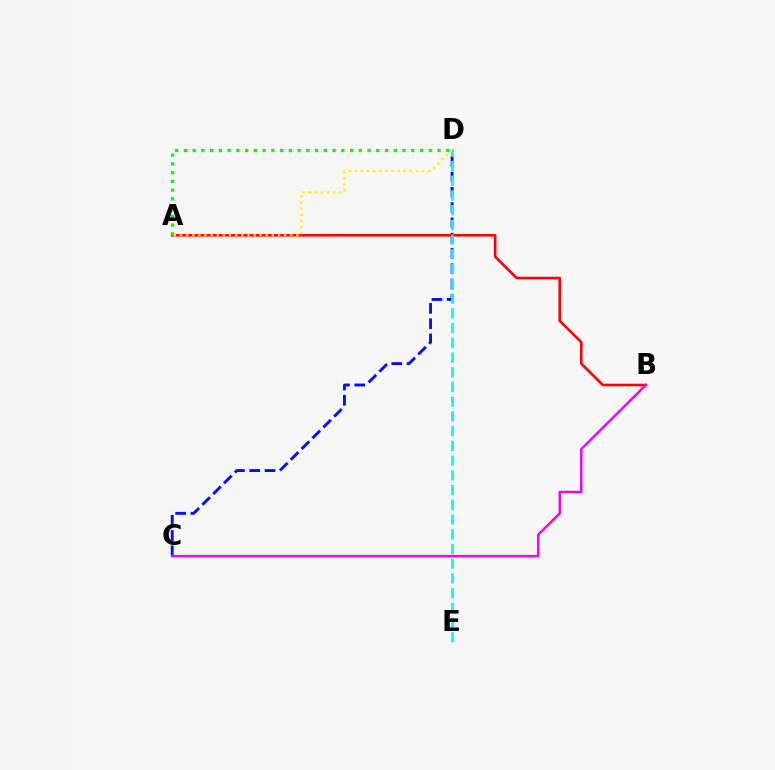{('C', 'D'): [{'color': '#0010ff', 'line_style': 'dashed', 'thickness': 2.08}], ('A', 'B'): [{'color': '#ff0000', 'line_style': 'solid', 'thickness': 1.88}], ('A', 'D'): [{'color': '#08ff00', 'line_style': 'dotted', 'thickness': 2.38}, {'color': '#fcf500', 'line_style': 'dotted', 'thickness': 1.66}], ('D', 'E'): [{'color': '#00fff6', 'line_style': 'dashed', 'thickness': 2.0}], ('B', 'C'): [{'color': '#ee00ff', 'line_style': 'solid', 'thickness': 1.75}]}